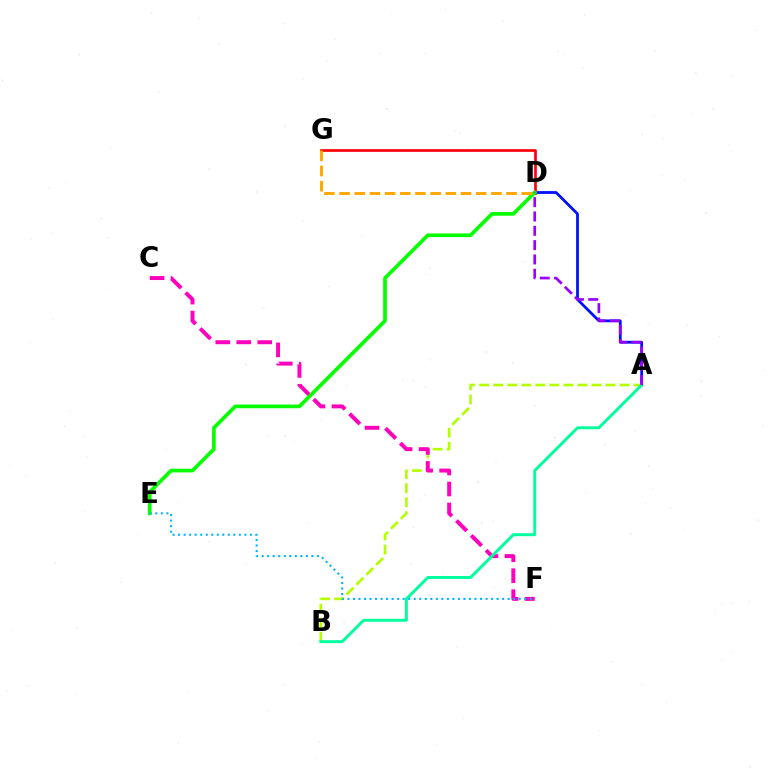{('A', 'D'): [{'color': '#0010ff', 'line_style': 'solid', 'thickness': 2.0}, {'color': '#9b00ff', 'line_style': 'dashed', 'thickness': 1.95}], ('A', 'B'): [{'color': '#b3ff00', 'line_style': 'dashed', 'thickness': 1.91}, {'color': '#00ff9d', 'line_style': 'solid', 'thickness': 2.11}], ('D', 'G'): [{'color': '#ff0000', 'line_style': 'solid', 'thickness': 1.93}, {'color': '#ffa500', 'line_style': 'dashed', 'thickness': 2.06}], ('C', 'F'): [{'color': '#ff00bd', 'line_style': 'dashed', 'thickness': 2.85}], ('D', 'E'): [{'color': '#08ff00', 'line_style': 'solid', 'thickness': 2.66}], ('E', 'F'): [{'color': '#00b5ff', 'line_style': 'dotted', 'thickness': 1.5}]}